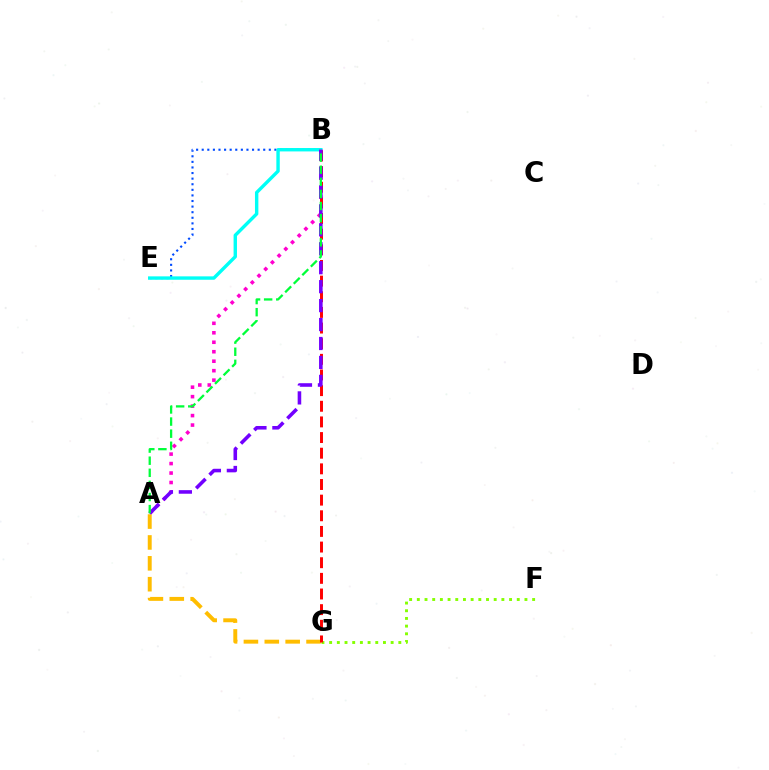{('B', 'E'): [{'color': '#004bff', 'line_style': 'dotted', 'thickness': 1.52}, {'color': '#00fff6', 'line_style': 'solid', 'thickness': 2.45}], ('F', 'G'): [{'color': '#84ff00', 'line_style': 'dotted', 'thickness': 2.09}], ('A', 'B'): [{'color': '#ff00cf', 'line_style': 'dotted', 'thickness': 2.57}, {'color': '#7200ff', 'line_style': 'dashed', 'thickness': 2.57}, {'color': '#00ff39', 'line_style': 'dashed', 'thickness': 1.64}], ('A', 'G'): [{'color': '#ffbd00', 'line_style': 'dashed', 'thickness': 2.84}], ('B', 'G'): [{'color': '#ff0000', 'line_style': 'dashed', 'thickness': 2.13}]}